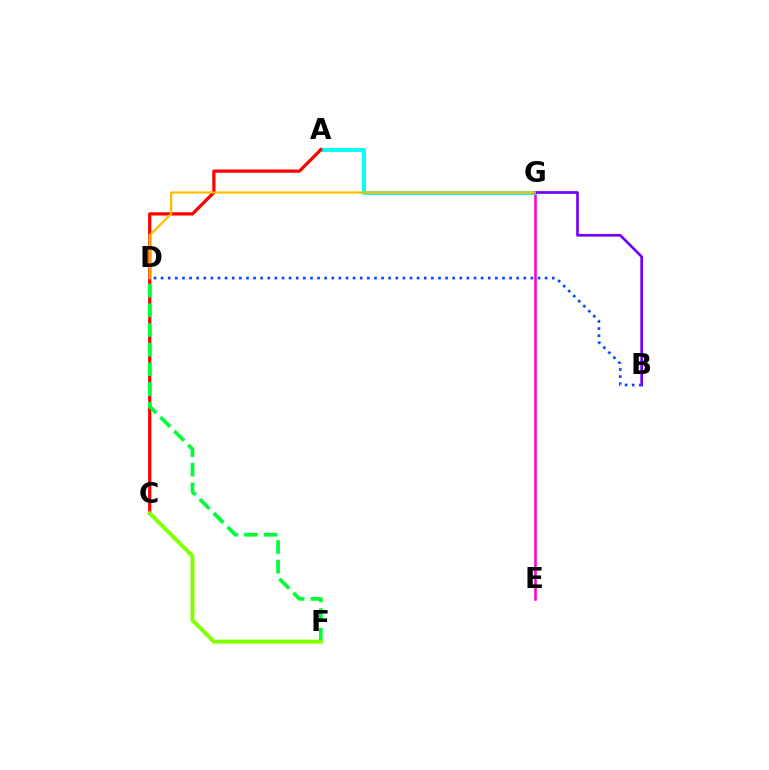{('E', 'G'): [{'color': '#ff00cf', 'line_style': 'solid', 'thickness': 1.84}], ('A', 'G'): [{'color': '#00fff6', 'line_style': 'solid', 'thickness': 2.77}], ('B', 'G'): [{'color': '#7200ff', 'line_style': 'solid', 'thickness': 1.93}], ('A', 'C'): [{'color': '#ff0000', 'line_style': 'solid', 'thickness': 2.32}], ('D', 'F'): [{'color': '#00ff39', 'line_style': 'dashed', 'thickness': 2.67}], ('C', 'F'): [{'color': '#84ff00', 'line_style': 'solid', 'thickness': 2.86}], ('D', 'G'): [{'color': '#ffbd00', 'line_style': 'solid', 'thickness': 1.61}], ('B', 'D'): [{'color': '#004bff', 'line_style': 'dotted', 'thickness': 1.93}]}